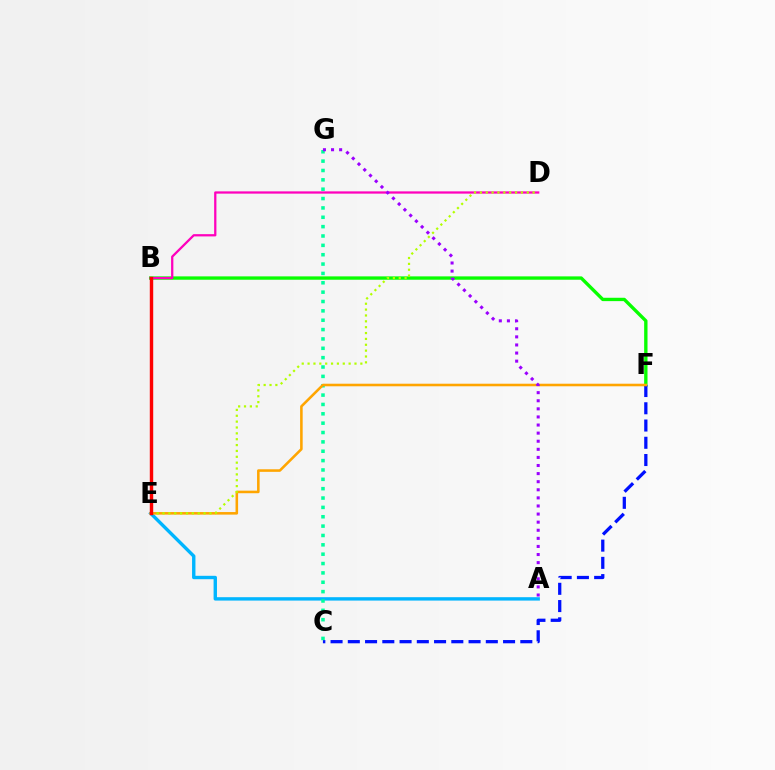{('B', 'F'): [{'color': '#08ff00', 'line_style': 'solid', 'thickness': 2.41}], ('C', 'F'): [{'color': '#0010ff', 'line_style': 'dashed', 'thickness': 2.34}], ('B', 'D'): [{'color': '#ff00bd', 'line_style': 'solid', 'thickness': 1.63}], ('A', 'E'): [{'color': '#00b5ff', 'line_style': 'solid', 'thickness': 2.44}], ('C', 'G'): [{'color': '#00ff9d', 'line_style': 'dotted', 'thickness': 2.54}], ('E', 'F'): [{'color': '#ffa500', 'line_style': 'solid', 'thickness': 1.85}], ('A', 'G'): [{'color': '#9b00ff', 'line_style': 'dotted', 'thickness': 2.2}], ('D', 'E'): [{'color': '#b3ff00', 'line_style': 'dotted', 'thickness': 1.59}], ('B', 'E'): [{'color': '#ff0000', 'line_style': 'solid', 'thickness': 2.46}]}